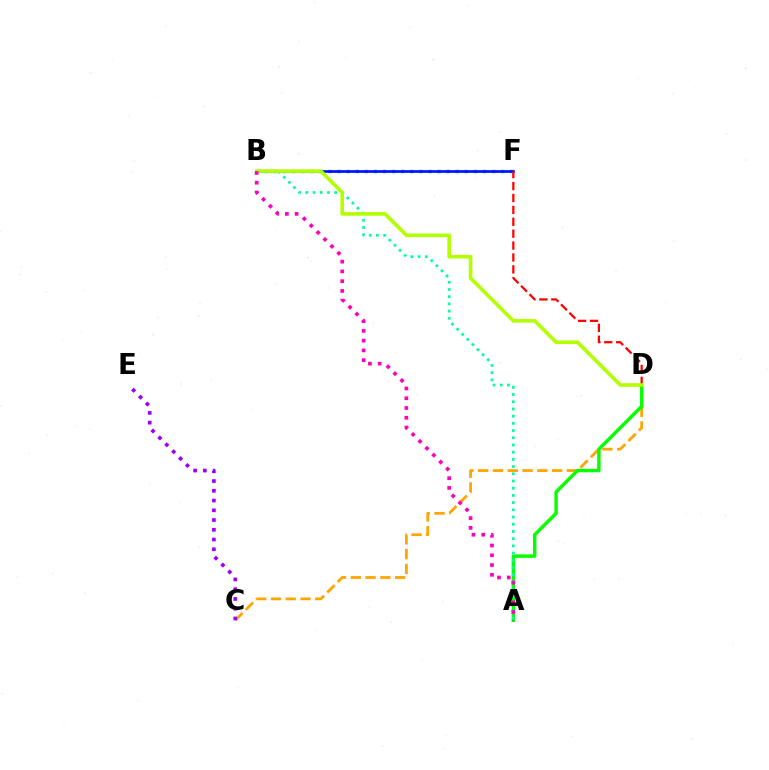{('B', 'F'): [{'color': '#00b5ff', 'line_style': 'dotted', 'thickness': 2.47}, {'color': '#0010ff', 'line_style': 'solid', 'thickness': 1.92}], ('C', 'D'): [{'color': '#ffa500', 'line_style': 'dashed', 'thickness': 2.01}], ('A', 'D'): [{'color': '#08ff00', 'line_style': 'solid', 'thickness': 2.48}], ('C', 'E'): [{'color': '#9b00ff', 'line_style': 'dotted', 'thickness': 2.65}], ('A', 'B'): [{'color': '#00ff9d', 'line_style': 'dotted', 'thickness': 1.96}, {'color': '#ff00bd', 'line_style': 'dotted', 'thickness': 2.65}], ('D', 'F'): [{'color': '#ff0000', 'line_style': 'dashed', 'thickness': 1.62}], ('B', 'D'): [{'color': '#b3ff00', 'line_style': 'solid', 'thickness': 2.61}]}